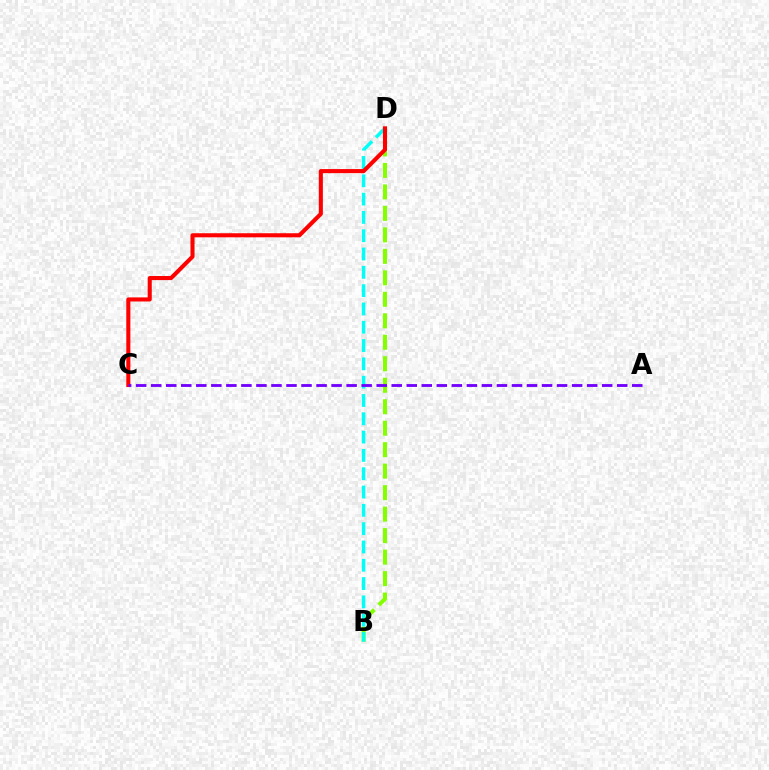{('B', 'D'): [{'color': '#84ff00', 'line_style': 'dashed', 'thickness': 2.92}, {'color': '#00fff6', 'line_style': 'dashed', 'thickness': 2.49}], ('C', 'D'): [{'color': '#ff0000', 'line_style': 'solid', 'thickness': 2.94}], ('A', 'C'): [{'color': '#7200ff', 'line_style': 'dashed', 'thickness': 2.04}]}